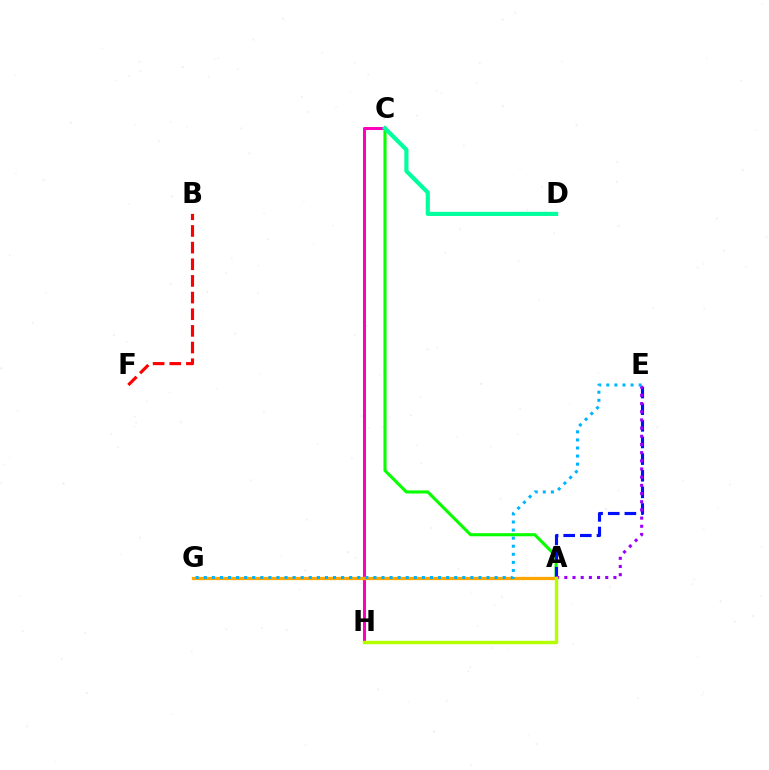{('A', 'C'): [{'color': '#08ff00', 'line_style': 'solid', 'thickness': 2.23}], ('A', 'E'): [{'color': '#0010ff', 'line_style': 'dashed', 'thickness': 2.26}, {'color': '#9b00ff', 'line_style': 'dotted', 'thickness': 2.22}], ('C', 'H'): [{'color': '#ff00bd', 'line_style': 'solid', 'thickness': 2.19}], ('B', 'F'): [{'color': '#ff0000', 'line_style': 'dashed', 'thickness': 2.26}], ('A', 'G'): [{'color': '#ffa500', 'line_style': 'solid', 'thickness': 2.34}], ('A', 'H'): [{'color': '#b3ff00', 'line_style': 'solid', 'thickness': 2.46}], ('E', 'G'): [{'color': '#00b5ff', 'line_style': 'dotted', 'thickness': 2.2}], ('C', 'D'): [{'color': '#00ff9d', 'line_style': 'solid', 'thickness': 2.99}]}